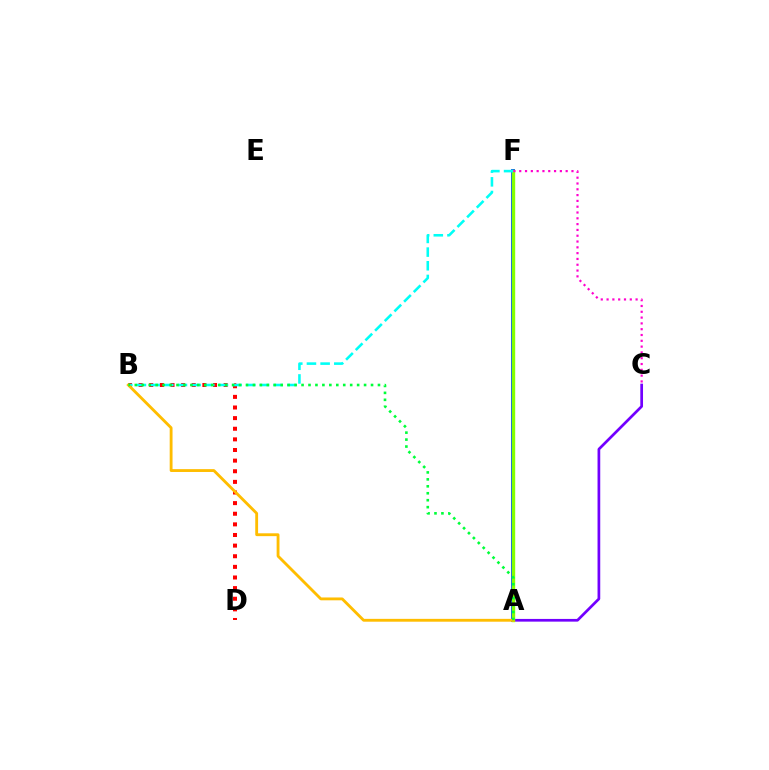{('A', 'F'): [{'color': '#004bff', 'line_style': 'solid', 'thickness': 2.8}, {'color': '#84ff00', 'line_style': 'solid', 'thickness': 2.44}], ('A', 'C'): [{'color': '#7200ff', 'line_style': 'solid', 'thickness': 1.95}], ('B', 'D'): [{'color': '#ff0000', 'line_style': 'dotted', 'thickness': 2.89}], ('B', 'F'): [{'color': '#00fff6', 'line_style': 'dashed', 'thickness': 1.86}], ('C', 'F'): [{'color': '#ff00cf', 'line_style': 'dotted', 'thickness': 1.58}], ('A', 'B'): [{'color': '#ffbd00', 'line_style': 'solid', 'thickness': 2.05}, {'color': '#00ff39', 'line_style': 'dotted', 'thickness': 1.89}]}